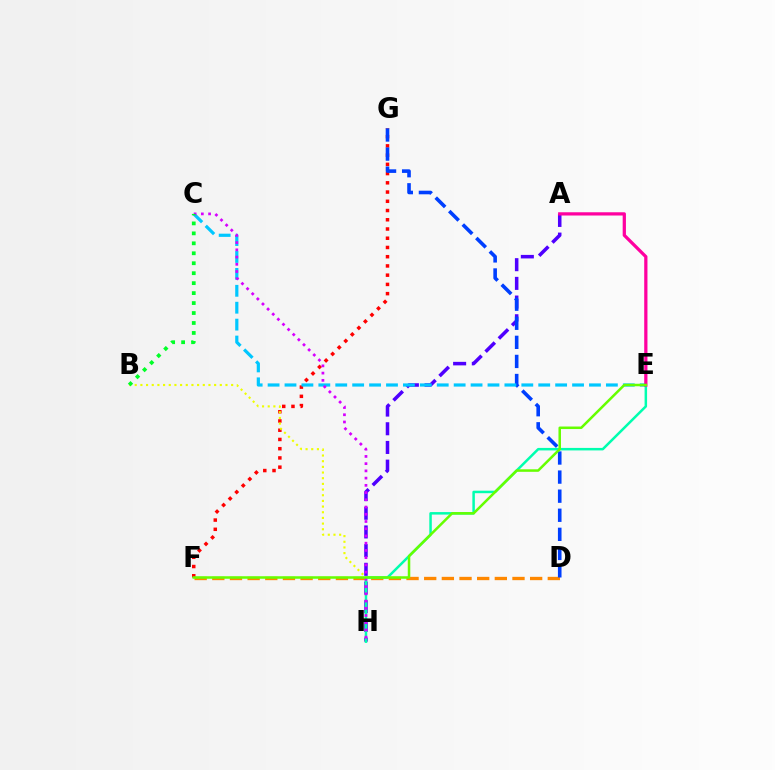{('A', 'H'): [{'color': '#4f00ff', 'line_style': 'dashed', 'thickness': 2.54}], ('D', 'F'): [{'color': '#ff8800', 'line_style': 'dashed', 'thickness': 2.4}], ('F', 'G'): [{'color': '#ff0000', 'line_style': 'dotted', 'thickness': 2.51}], ('D', 'G'): [{'color': '#003fff', 'line_style': 'dashed', 'thickness': 2.59}], ('C', 'E'): [{'color': '#00c7ff', 'line_style': 'dashed', 'thickness': 2.3}], ('B', 'H'): [{'color': '#eeff00', 'line_style': 'dotted', 'thickness': 1.54}], ('E', 'H'): [{'color': '#00ffaf', 'line_style': 'solid', 'thickness': 1.8}], ('A', 'E'): [{'color': '#ff00a0', 'line_style': 'solid', 'thickness': 2.34}], ('C', 'H'): [{'color': '#d600ff', 'line_style': 'dotted', 'thickness': 1.96}], ('E', 'F'): [{'color': '#66ff00', 'line_style': 'solid', 'thickness': 1.81}], ('B', 'C'): [{'color': '#00ff27', 'line_style': 'dotted', 'thickness': 2.71}]}